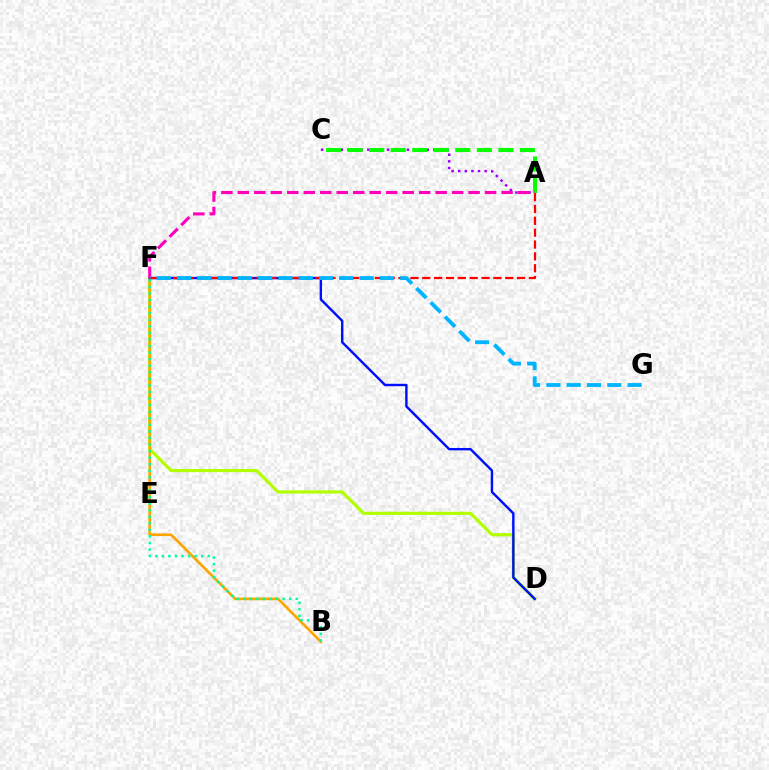{('A', 'C'): [{'color': '#9b00ff', 'line_style': 'dotted', 'thickness': 1.79}, {'color': '#08ff00', 'line_style': 'dashed', 'thickness': 2.93}], ('D', 'F'): [{'color': '#b3ff00', 'line_style': 'solid', 'thickness': 2.29}, {'color': '#0010ff', 'line_style': 'solid', 'thickness': 1.74}], ('B', 'F'): [{'color': '#ffa500', 'line_style': 'solid', 'thickness': 1.92}, {'color': '#00ff9d', 'line_style': 'dotted', 'thickness': 1.78}], ('A', 'F'): [{'color': '#ff00bd', 'line_style': 'dashed', 'thickness': 2.24}, {'color': '#ff0000', 'line_style': 'dashed', 'thickness': 1.61}], ('F', 'G'): [{'color': '#00b5ff', 'line_style': 'dashed', 'thickness': 2.76}]}